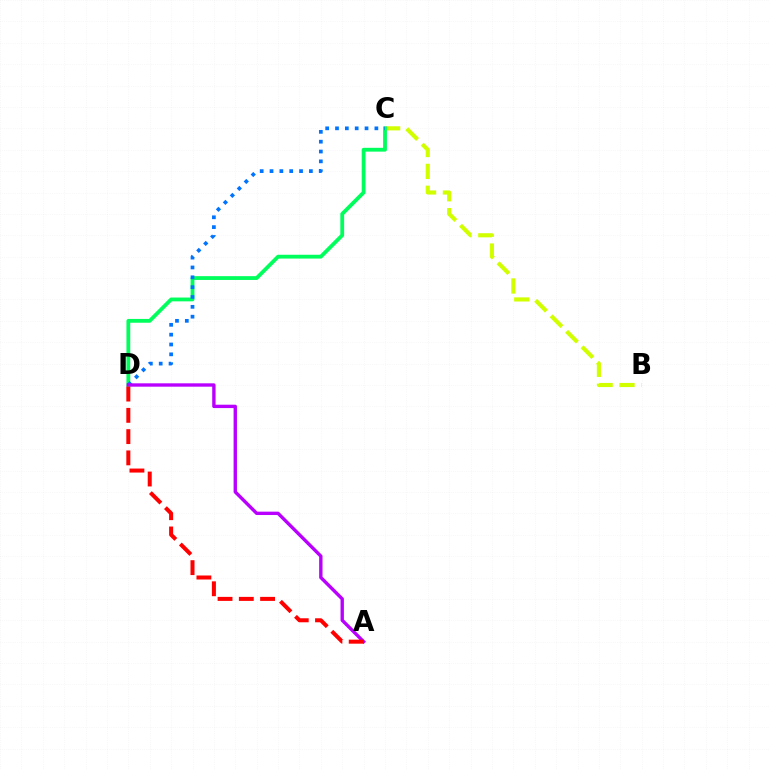{('B', 'C'): [{'color': '#d1ff00', 'line_style': 'dashed', 'thickness': 2.97}], ('C', 'D'): [{'color': '#00ff5c', 'line_style': 'solid', 'thickness': 2.74}, {'color': '#0074ff', 'line_style': 'dotted', 'thickness': 2.67}], ('A', 'D'): [{'color': '#b900ff', 'line_style': 'solid', 'thickness': 2.43}, {'color': '#ff0000', 'line_style': 'dashed', 'thickness': 2.89}]}